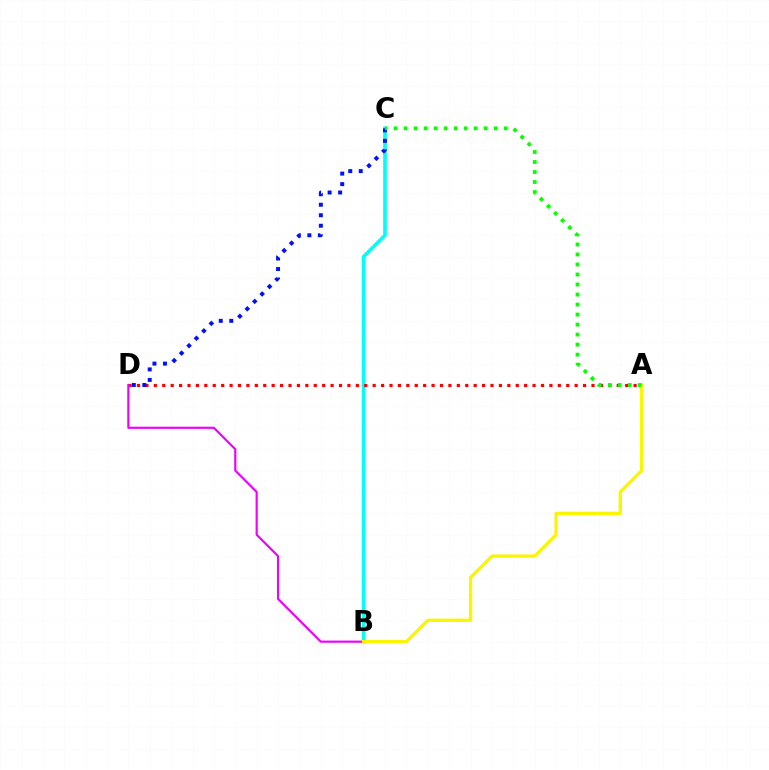{('B', 'C'): [{'color': '#00fff6', 'line_style': 'solid', 'thickness': 2.63}], ('A', 'D'): [{'color': '#ff0000', 'line_style': 'dotted', 'thickness': 2.29}], ('B', 'D'): [{'color': '#ee00ff', 'line_style': 'solid', 'thickness': 1.55}], ('C', 'D'): [{'color': '#0010ff', 'line_style': 'dotted', 'thickness': 2.85}], ('A', 'B'): [{'color': '#fcf500', 'line_style': 'solid', 'thickness': 2.36}], ('A', 'C'): [{'color': '#08ff00', 'line_style': 'dotted', 'thickness': 2.72}]}